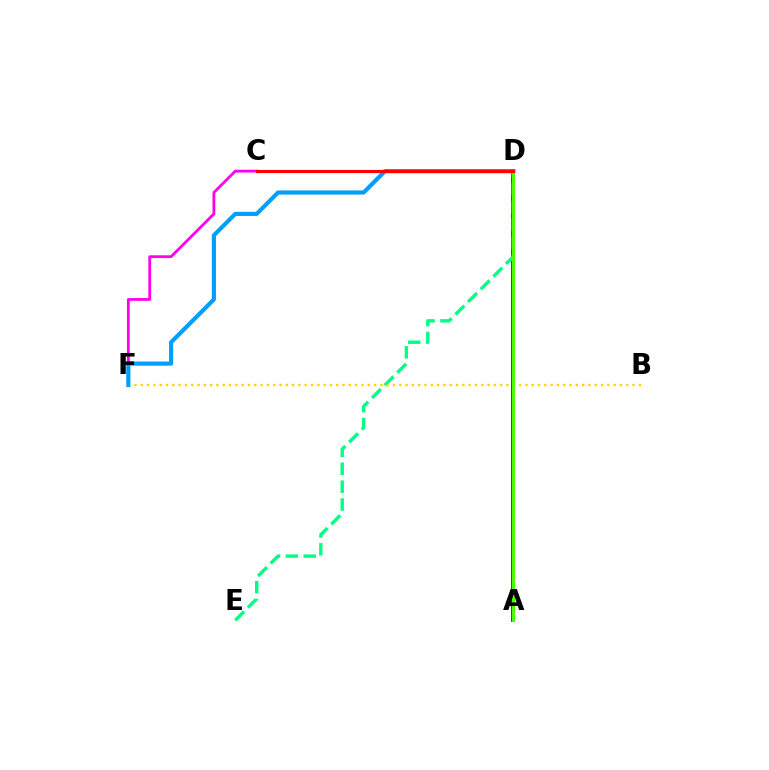{('C', 'F'): [{'color': '#ff00ed', 'line_style': 'solid', 'thickness': 2.0}], ('A', 'D'): [{'color': '#3700ff', 'line_style': 'solid', 'thickness': 2.67}, {'color': '#4fff00', 'line_style': 'solid', 'thickness': 2.13}], ('D', 'E'): [{'color': '#00ff86', 'line_style': 'dashed', 'thickness': 2.43}], ('B', 'F'): [{'color': '#ffd500', 'line_style': 'dotted', 'thickness': 1.71}], ('D', 'F'): [{'color': '#009eff', 'line_style': 'solid', 'thickness': 2.97}], ('C', 'D'): [{'color': '#ff0000', 'line_style': 'solid', 'thickness': 2.26}]}